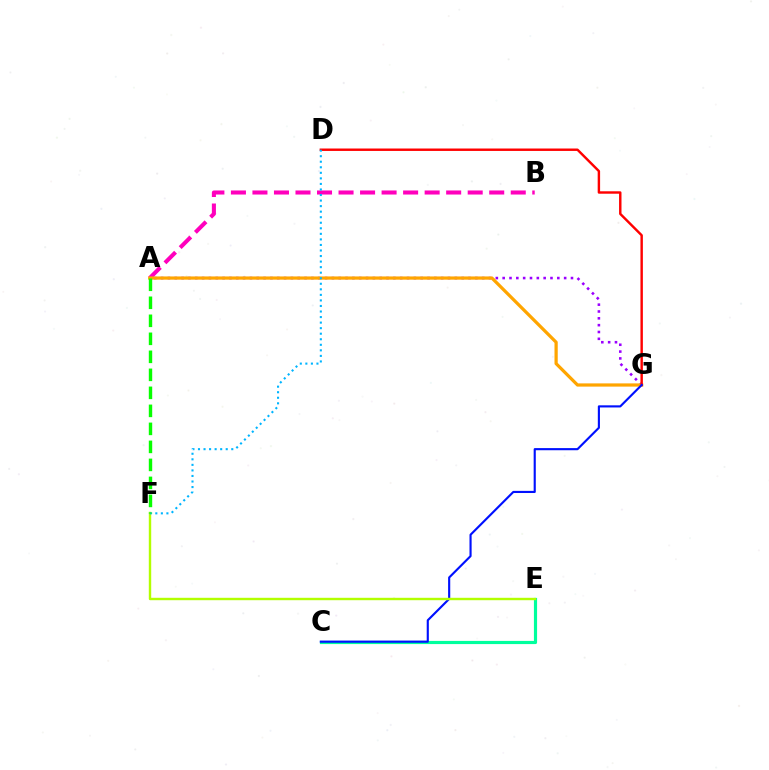{('A', 'B'): [{'color': '#ff00bd', 'line_style': 'dashed', 'thickness': 2.92}], ('A', 'G'): [{'color': '#9b00ff', 'line_style': 'dotted', 'thickness': 1.86}, {'color': '#ffa500', 'line_style': 'solid', 'thickness': 2.32}], ('C', 'E'): [{'color': '#00ff9d', 'line_style': 'solid', 'thickness': 2.28}], ('D', 'G'): [{'color': '#ff0000', 'line_style': 'solid', 'thickness': 1.75}], ('C', 'G'): [{'color': '#0010ff', 'line_style': 'solid', 'thickness': 1.54}], ('E', 'F'): [{'color': '#b3ff00', 'line_style': 'solid', 'thickness': 1.74}], ('D', 'F'): [{'color': '#00b5ff', 'line_style': 'dotted', 'thickness': 1.51}], ('A', 'F'): [{'color': '#08ff00', 'line_style': 'dashed', 'thickness': 2.45}]}